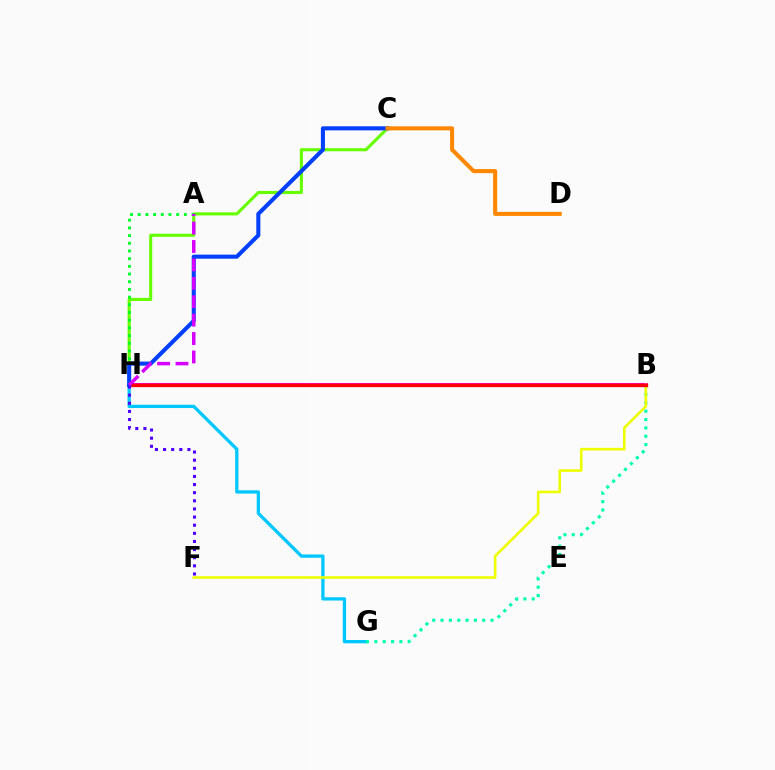{('B', 'H'): [{'color': '#ff00a0', 'line_style': 'solid', 'thickness': 2.93}, {'color': '#ff0000', 'line_style': 'solid', 'thickness': 2.33}], ('G', 'H'): [{'color': '#00c7ff', 'line_style': 'solid', 'thickness': 2.37}], ('B', 'G'): [{'color': '#00ffaf', 'line_style': 'dotted', 'thickness': 2.26}], ('B', 'F'): [{'color': '#eeff00', 'line_style': 'solid', 'thickness': 1.88}], ('C', 'H'): [{'color': '#66ff00', 'line_style': 'solid', 'thickness': 2.23}, {'color': '#003fff', 'line_style': 'solid', 'thickness': 2.93}], ('A', 'H'): [{'color': '#00ff27', 'line_style': 'dotted', 'thickness': 2.09}, {'color': '#d600ff', 'line_style': 'dashed', 'thickness': 2.5}], ('F', 'H'): [{'color': '#4f00ff', 'line_style': 'dotted', 'thickness': 2.21}], ('C', 'D'): [{'color': '#ff8800', 'line_style': 'solid', 'thickness': 2.92}]}